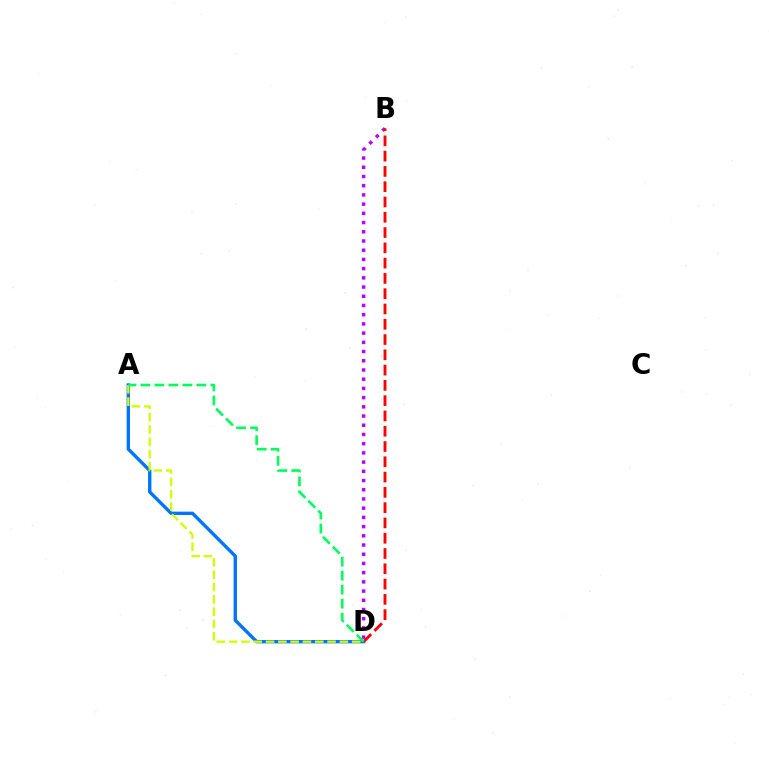{('A', 'D'): [{'color': '#0074ff', 'line_style': 'solid', 'thickness': 2.43}, {'color': '#d1ff00', 'line_style': 'dashed', 'thickness': 1.67}, {'color': '#00ff5c', 'line_style': 'dashed', 'thickness': 1.9}], ('B', 'D'): [{'color': '#b900ff', 'line_style': 'dotted', 'thickness': 2.5}, {'color': '#ff0000', 'line_style': 'dashed', 'thickness': 2.08}]}